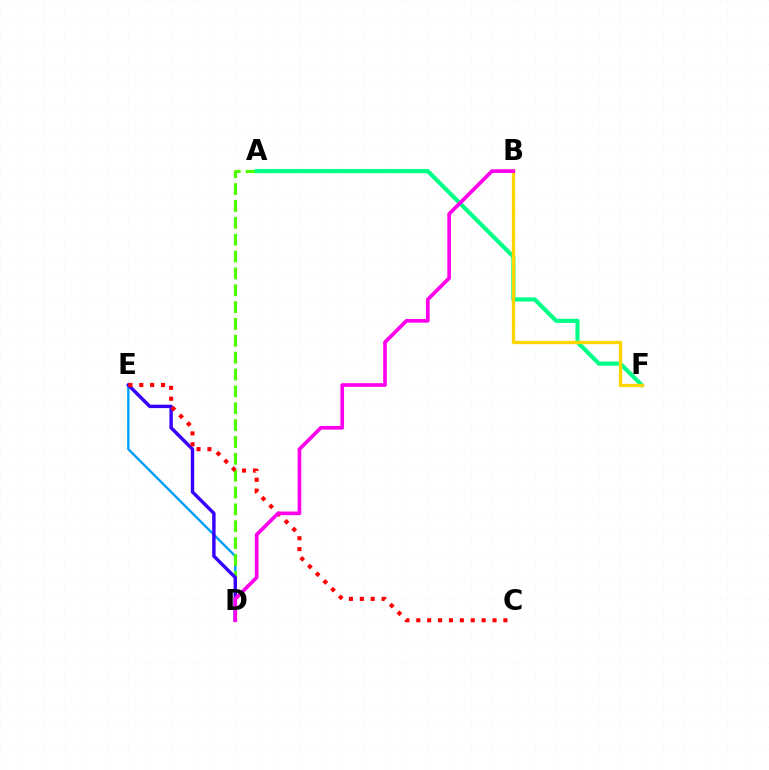{('D', 'E'): [{'color': '#009eff', 'line_style': 'solid', 'thickness': 1.72}, {'color': '#3700ff', 'line_style': 'solid', 'thickness': 2.46}], ('A', 'D'): [{'color': '#4fff00', 'line_style': 'dashed', 'thickness': 2.29}], ('A', 'F'): [{'color': '#00ff86', 'line_style': 'solid', 'thickness': 2.97}], ('C', 'E'): [{'color': '#ff0000', 'line_style': 'dotted', 'thickness': 2.96}], ('B', 'F'): [{'color': '#ffd500', 'line_style': 'solid', 'thickness': 2.41}], ('B', 'D'): [{'color': '#ff00ed', 'line_style': 'solid', 'thickness': 2.64}]}